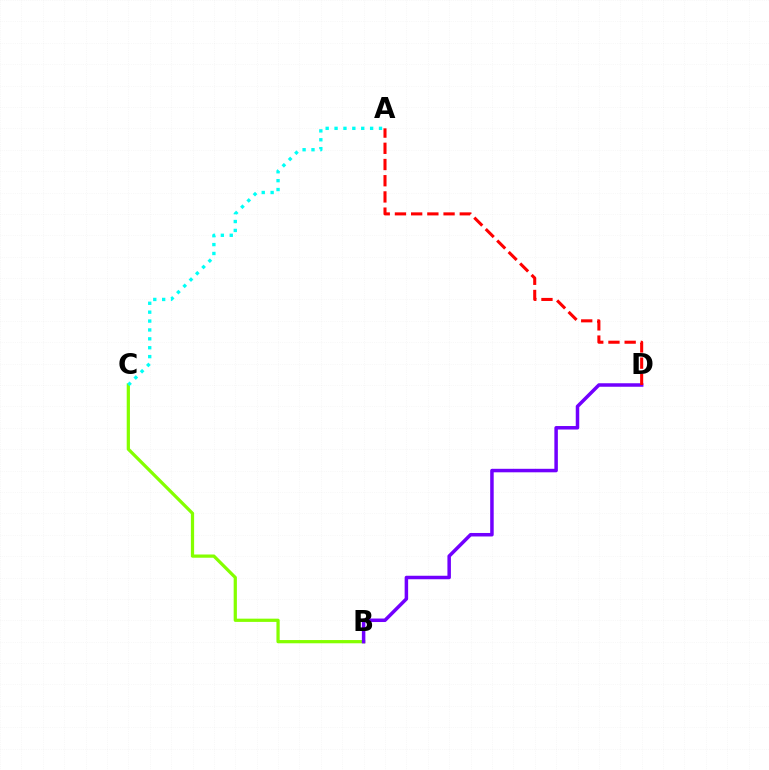{('B', 'C'): [{'color': '#84ff00', 'line_style': 'solid', 'thickness': 2.33}], ('B', 'D'): [{'color': '#7200ff', 'line_style': 'solid', 'thickness': 2.52}], ('A', 'C'): [{'color': '#00fff6', 'line_style': 'dotted', 'thickness': 2.42}], ('A', 'D'): [{'color': '#ff0000', 'line_style': 'dashed', 'thickness': 2.2}]}